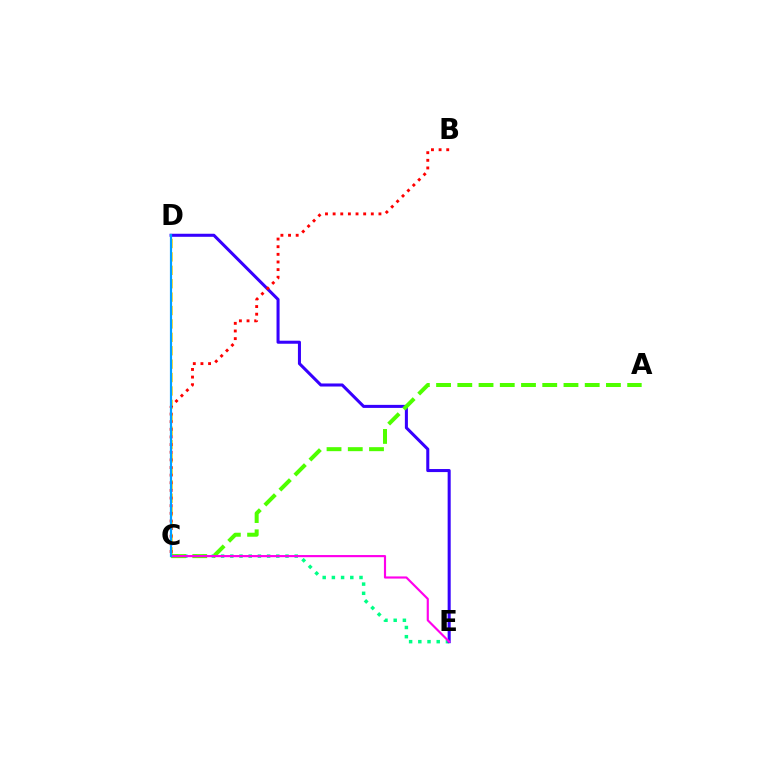{('C', 'D'): [{'color': '#ffd500', 'line_style': 'dashed', 'thickness': 1.82}, {'color': '#009eff', 'line_style': 'solid', 'thickness': 1.57}], ('C', 'E'): [{'color': '#00ff86', 'line_style': 'dotted', 'thickness': 2.5}, {'color': '#ff00ed', 'line_style': 'solid', 'thickness': 1.55}], ('D', 'E'): [{'color': '#3700ff', 'line_style': 'solid', 'thickness': 2.19}], ('A', 'C'): [{'color': '#4fff00', 'line_style': 'dashed', 'thickness': 2.88}], ('B', 'C'): [{'color': '#ff0000', 'line_style': 'dotted', 'thickness': 2.07}]}